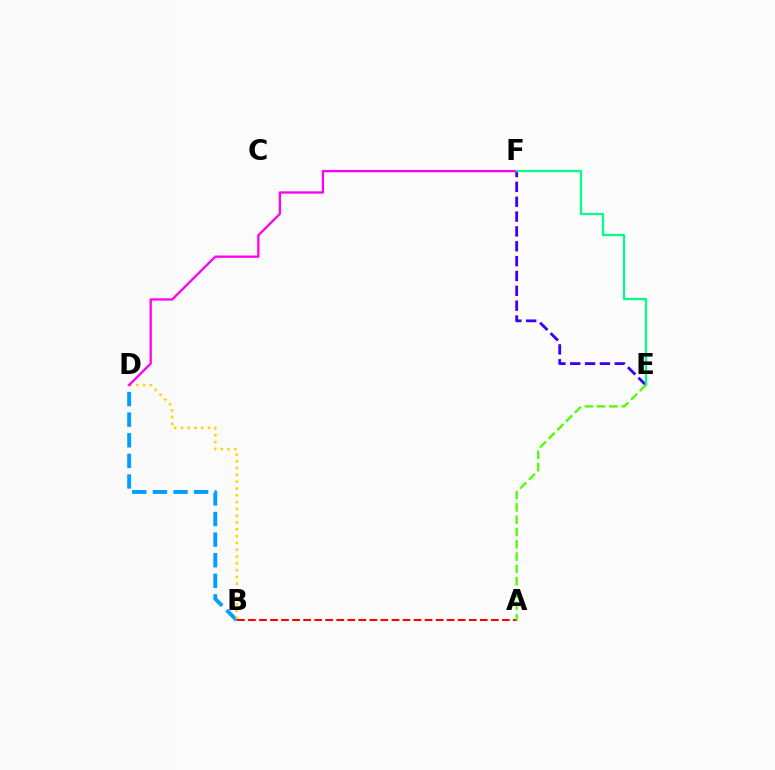{('B', 'D'): [{'color': '#009eff', 'line_style': 'dashed', 'thickness': 2.8}, {'color': '#ffd500', 'line_style': 'dotted', 'thickness': 1.85}], ('E', 'F'): [{'color': '#3700ff', 'line_style': 'dashed', 'thickness': 2.02}, {'color': '#00ff86', 'line_style': 'solid', 'thickness': 1.61}], ('D', 'F'): [{'color': '#ff00ed', 'line_style': 'solid', 'thickness': 1.66}], ('A', 'B'): [{'color': '#ff0000', 'line_style': 'dashed', 'thickness': 1.5}], ('A', 'E'): [{'color': '#4fff00', 'line_style': 'dashed', 'thickness': 1.67}]}